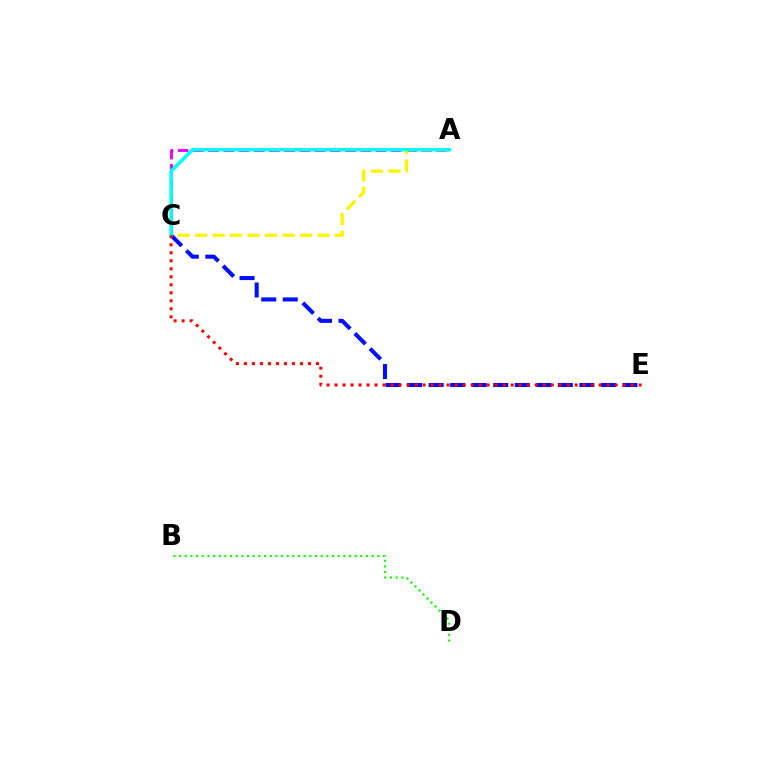{('A', 'C'): [{'color': '#ee00ff', 'line_style': 'dashed', 'thickness': 2.07}, {'color': '#fcf500', 'line_style': 'dashed', 'thickness': 2.38}, {'color': '#00fff6', 'line_style': 'solid', 'thickness': 2.51}], ('B', 'D'): [{'color': '#08ff00', 'line_style': 'dotted', 'thickness': 1.54}], ('C', 'E'): [{'color': '#0010ff', 'line_style': 'dashed', 'thickness': 2.93}, {'color': '#ff0000', 'line_style': 'dotted', 'thickness': 2.17}]}